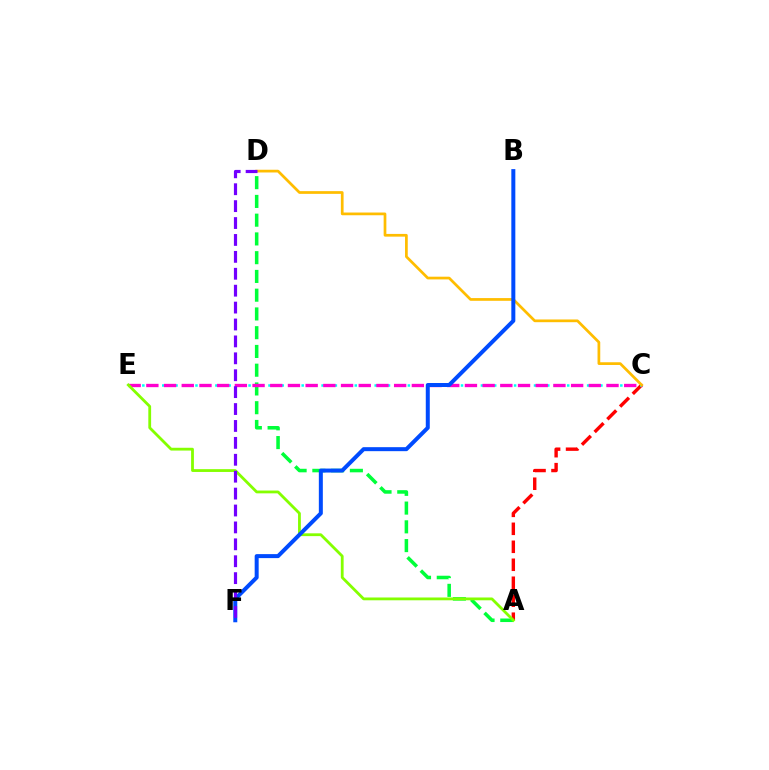{('A', 'C'): [{'color': '#ff0000', 'line_style': 'dashed', 'thickness': 2.44}], ('A', 'D'): [{'color': '#00ff39', 'line_style': 'dashed', 'thickness': 2.55}], ('C', 'E'): [{'color': '#00fff6', 'line_style': 'dotted', 'thickness': 1.8}, {'color': '#ff00cf', 'line_style': 'dashed', 'thickness': 2.4}], ('C', 'D'): [{'color': '#ffbd00', 'line_style': 'solid', 'thickness': 1.96}], ('A', 'E'): [{'color': '#84ff00', 'line_style': 'solid', 'thickness': 2.02}], ('B', 'F'): [{'color': '#004bff', 'line_style': 'solid', 'thickness': 2.88}], ('D', 'F'): [{'color': '#7200ff', 'line_style': 'dashed', 'thickness': 2.3}]}